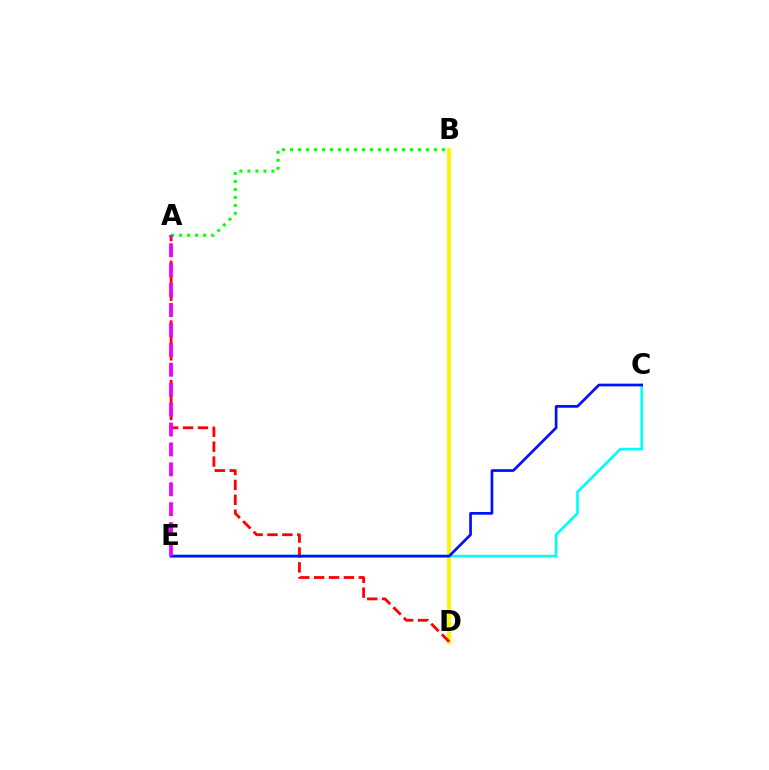{('B', 'D'): [{'color': '#fcf500', 'line_style': 'solid', 'thickness': 2.76}], ('C', 'E'): [{'color': '#00fff6', 'line_style': 'solid', 'thickness': 1.93}, {'color': '#0010ff', 'line_style': 'solid', 'thickness': 1.94}], ('A', 'D'): [{'color': '#ff0000', 'line_style': 'dashed', 'thickness': 2.02}], ('A', 'B'): [{'color': '#08ff00', 'line_style': 'dotted', 'thickness': 2.17}], ('A', 'E'): [{'color': '#ee00ff', 'line_style': 'dashed', 'thickness': 2.71}]}